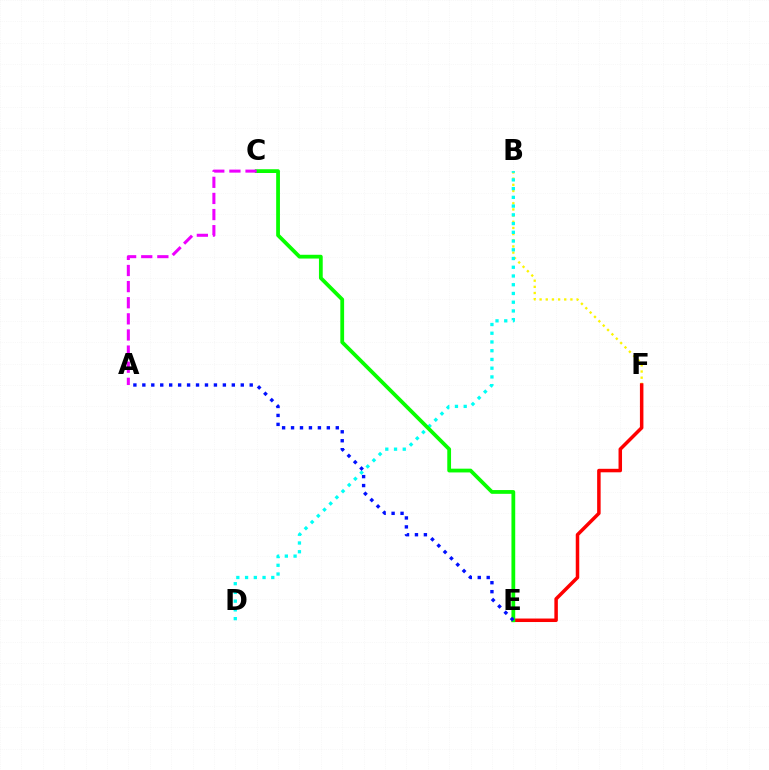{('B', 'F'): [{'color': '#fcf500', 'line_style': 'dotted', 'thickness': 1.67}], ('B', 'D'): [{'color': '#00fff6', 'line_style': 'dotted', 'thickness': 2.37}], ('E', 'F'): [{'color': '#ff0000', 'line_style': 'solid', 'thickness': 2.52}], ('C', 'E'): [{'color': '#08ff00', 'line_style': 'solid', 'thickness': 2.72}], ('A', 'C'): [{'color': '#ee00ff', 'line_style': 'dashed', 'thickness': 2.19}], ('A', 'E'): [{'color': '#0010ff', 'line_style': 'dotted', 'thickness': 2.43}]}